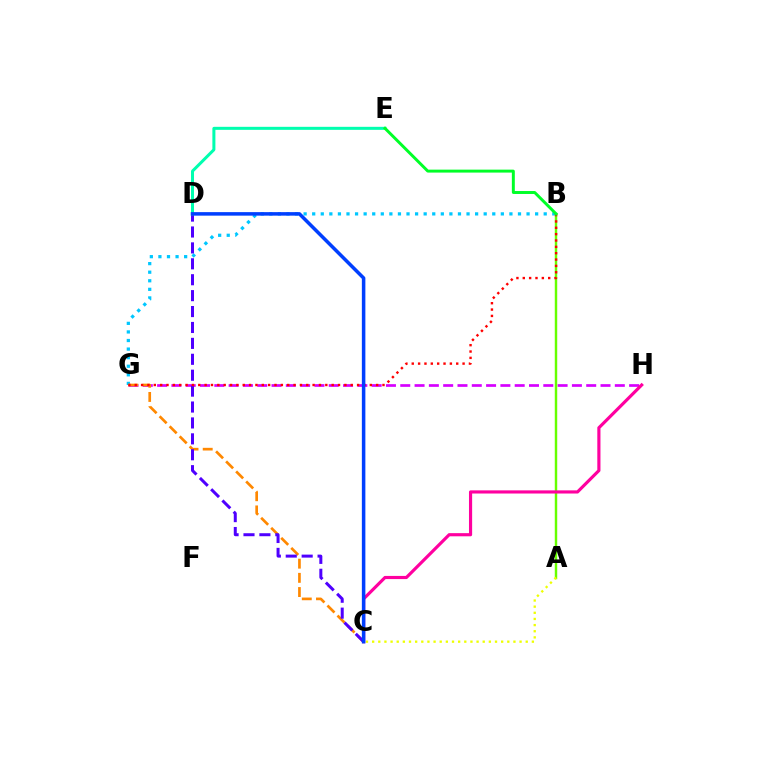{('G', 'H'): [{'color': '#d600ff', 'line_style': 'dashed', 'thickness': 1.94}], ('B', 'G'): [{'color': '#00c7ff', 'line_style': 'dotted', 'thickness': 2.33}, {'color': '#ff0000', 'line_style': 'dotted', 'thickness': 1.73}], ('A', 'B'): [{'color': '#66ff00', 'line_style': 'solid', 'thickness': 1.75}], ('C', 'G'): [{'color': '#ff8800', 'line_style': 'dashed', 'thickness': 1.93}], ('C', 'D'): [{'color': '#4f00ff', 'line_style': 'dashed', 'thickness': 2.16}, {'color': '#003fff', 'line_style': 'solid', 'thickness': 2.53}], ('D', 'E'): [{'color': '#00ffaf', 'line_style': 'solid', 'thickness': 2.17}], ('A', 'C'): [{'color': '#eeff00', 'line_style': 'dotted', 'thickness': 1.67}], ('C', 'H'): [{'color': '#ff00a0', 'line_style': 'solid', 'thickness': 2.27}], ('B', 'E'): [{'color': '#00ff27', 'line_style': 'solid', 'thickness': 2.13}]}